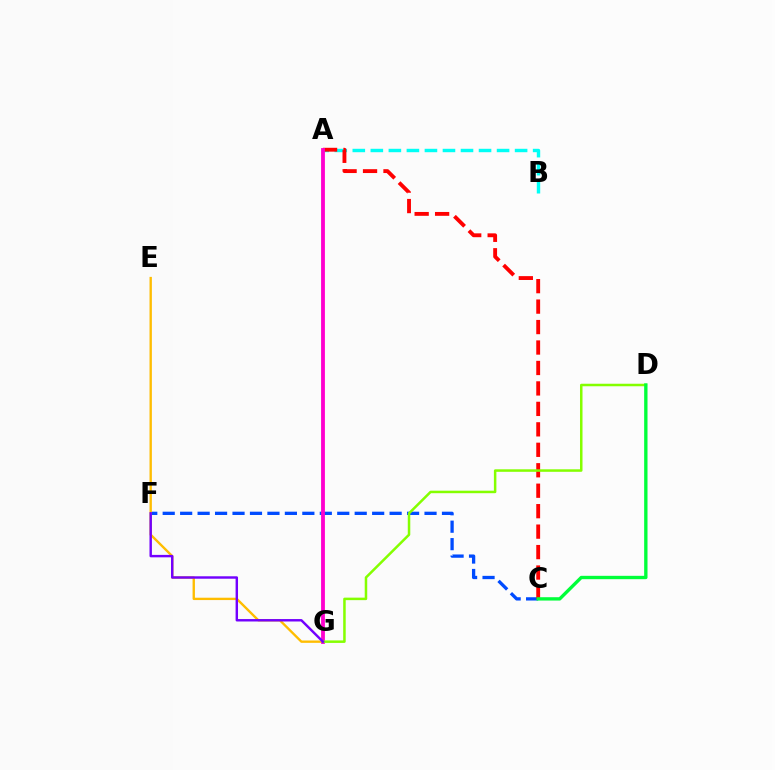{('A', 'B'): [{'color': '#00fff6', 'line_style': 'dashed', 'thickness': 2.45}], ('C', 'F'): [{'color': '#004bff', 'line_style': 'dashed', 'thickness': 2.37}], ('E', 'G'): [{'color': '#ffbd00', 'line_style': 'solid', 'thickness': 1.7}], ('A', 'C'): [{'color': '#ff0000', 'line_style': 'dashed', 'thickness': 2.78}], ('A', 'G'): [{'color': '#ff00cf', 'line_style': 'solid', 'thickness': 2.75}], ('D', 'G'): [{'color': '#84ff00', 'line_style': 'solid', 'thickness': 1.8}], ('F', 'G'): [{'color': '#7200ff', 'line_style': 'solid', 'thickness': 1.75}], ('C', 'D'): [{'color': '#00ff39', 'line_style': 'solid', 'thickness': 2.41}]}